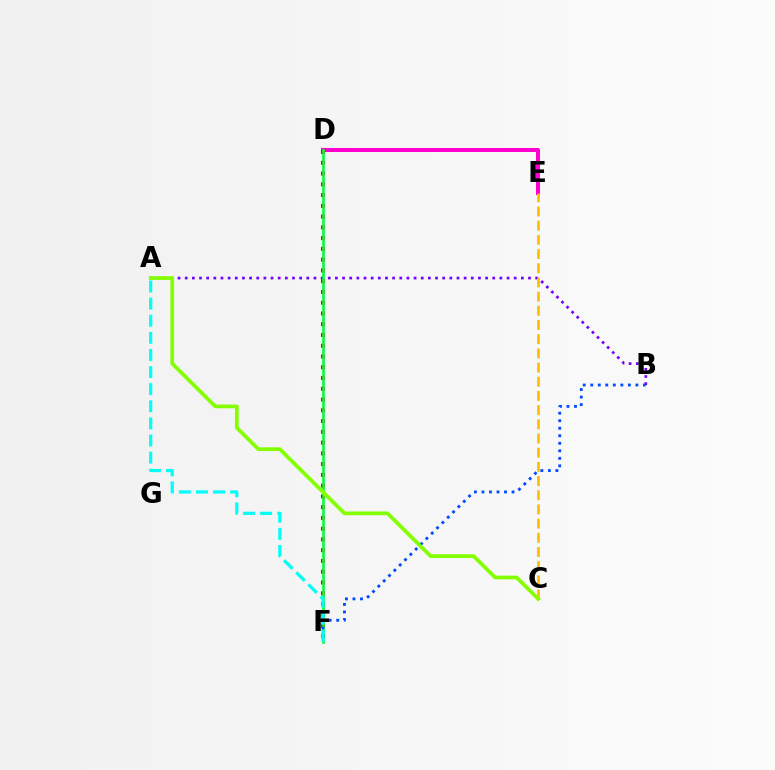{('D', 'E'): [{'color': '#ff00cf', 'line_style': 'solid', 'thickness': 2.9}], ('A', 'B'): [{'color': '#7200ff', 'line_style': 'dotted', 'thickness': 1.94}], ('D', 'F'): [{'color': '#ff0000', 'line_style': 'dotted', 'thickness': 2.92}, {'color': '#00ff39', 'line_style': 'solid', 'thickness': 1.87}], ('C', 'E'): [{'color': '#ffbd00', 'line_style': 'dashed', 'thickness': 1.93}], ('B', 'F'): [{'color': '#004bff', 'line_style': 'dotted', 'thickness': 2.04}], ('A', 'F'): [{'color': '#00fff6', 'line_style': 'dashed', 'thickness': 2.32}], ('A', 'C'): [{'color': '#84ff00', 'line_style': 'solid', 'thickness': 2.69}]}